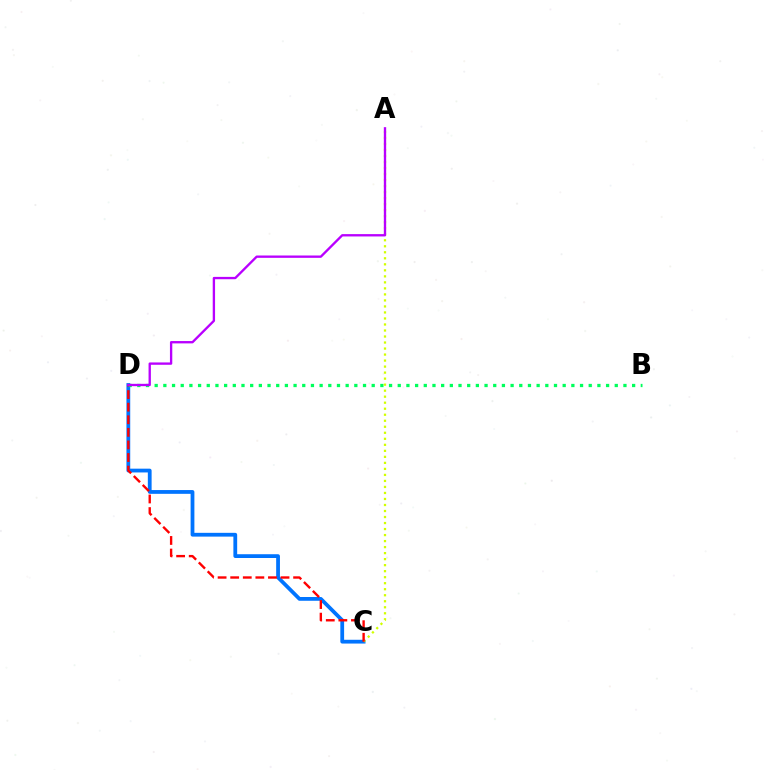{('C', 'D'): [{'color': '#0074ff', 'line_style': 'solid', 'thickness': 2.72}, {'color': '#ff0000', 'line_style': 'dashed', 'thickness': 1.71}], ('B', 'D'): [{'color': '#00ff5c', 'line_style': 'dotted', 'thickness': 2.36}], ('A', 'C'): [{'color': '#d1ff00', 'line_style': 'dotted', 'thickness': 1.63}], ('A', 'D'): [{'color': '#b900ff', 'line_style': 'solid', 'thickness': 1.69}]}